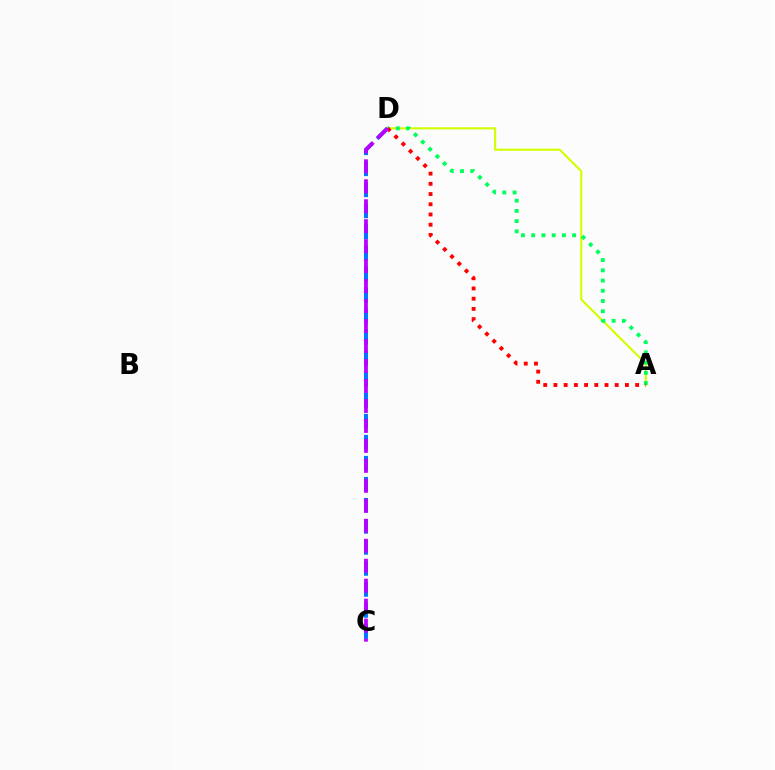{('A', 'D'): [{'color': '#d1ff00', 'line_style': 'solid', 'thickness': 1.53}, {'color': '#00ff5c', 'line_style': 'dotted', 'thickness': 2.78}, {'color': '#ff0000', 'line_style': 'dotted', 'thickness': 2.77}], ('C', 'D'): [{'color': '#0074ff', 'line_style': 'dashed', 'thickness': 2.86}, {'color': '#b900ff', 'line_style': 'dashed', 'thickness': 2.71}]}